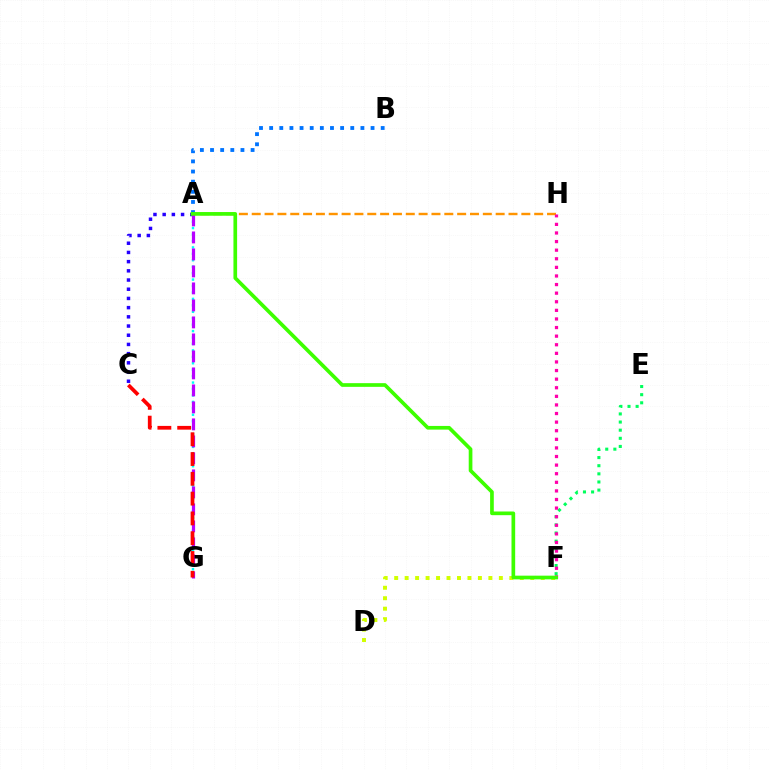{('A', 'H'): [{'color': '#ff9400', 'line_style': 'dashed', 'thickness': 1.74}], ('A', 'B'): [{'color': '#0074ff', 'line_style': 'dotted', 'thickness': 2.75}], ('E', 'F'): [{'color': '#00ff5c', 'line_style': 'dotted', 'thickness': 2.21}], ('A', 'G'): [{'color': '#00fff6', 'line_style': 'dotted', 'thickness': 1.75}, {'color': '#b900ff', 'line_style': 'dashed', 'thickness': 2.31}], ('F', 'H'): [{'color': '#ff00ac', 'line_style': 'dotted', 'thickness': 2.34}], ('A', 'C'): [{'color': '#2500ff', 'line_style': 'dotted', 'thickness': 2.5}], ('D', 'F'): [{'color': '#d1ff00', 'line_style': 'dotted', 'thickness': 2.84}], ('A', 'F'): [{'color': '#3dff00', 'line_style': 'solid', 'thickness': 2.65}], ('C', 'G'): [{'color': '#ff0000', 'line_style': 'dashed', 'thickness': 2.69}]}